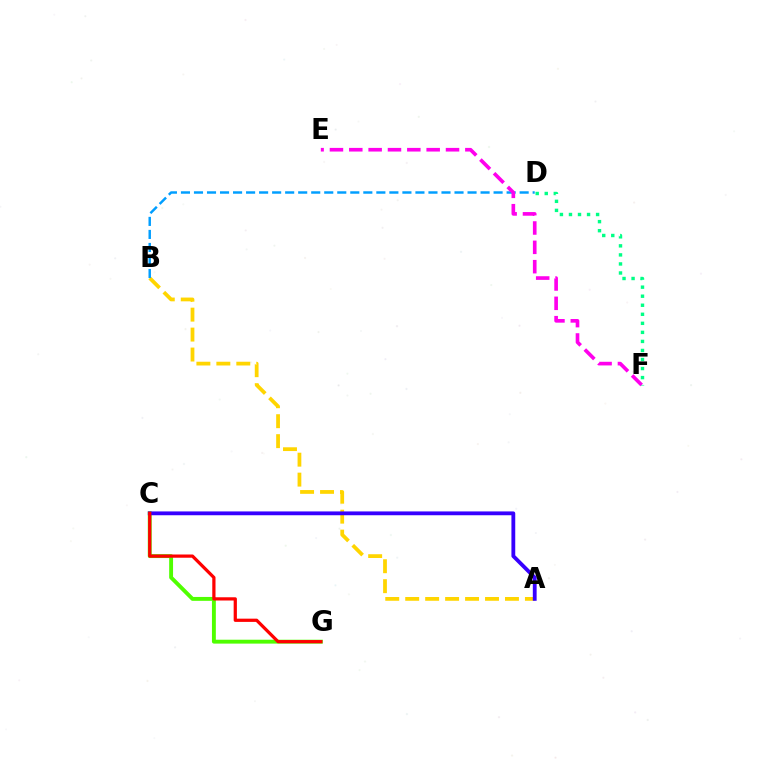{('C', 'G'): [{'color': '#4fff00', 'line_style': 'solid', 'thickness': 2.8}, {'color': '#ff0000', 'line_style': 'solid', 'thickness': 2.33}], ('A', 'B'): [{'color': '#ffd500', 'line_style': 'dashed', 'thickness': 2.71}], ('B', 'D'): [{'color': '#009eff', 'line_style': 'dashed', 'thickness': 1.77}], ('E', 'F'): [{'color': '#ff00ed', 'line_style': 'dashed', 'thickness': 2.63}], ('A', 'C'): [{'color': '#3700ff', 'line_style': 'solid', 'thickness': 2.75}], ('D', 'F'): [{'color': '#00ff86', 'line_style': 'dotted', 'thickness': 2.46}]}